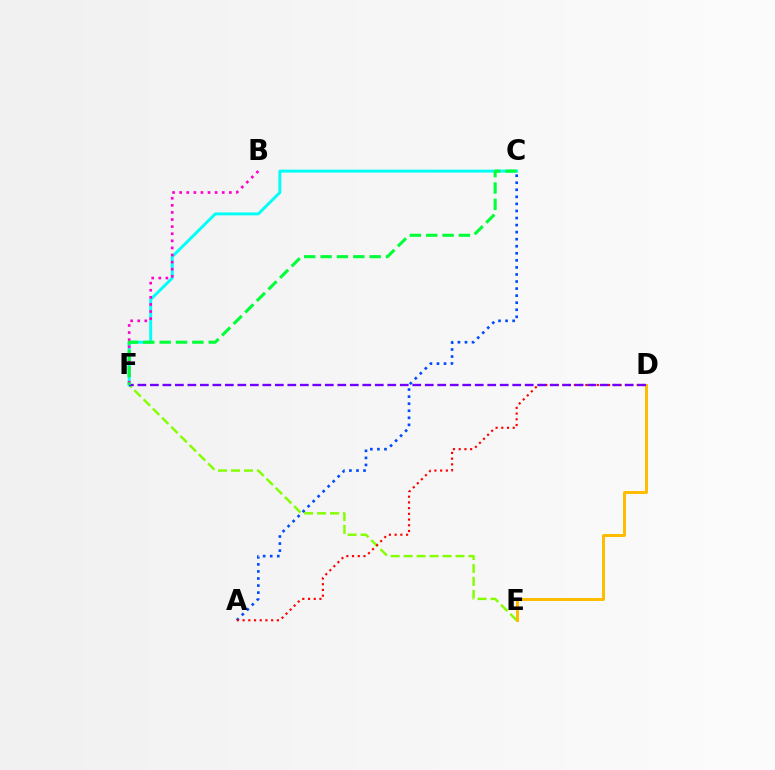{('E', 'F'): [{'color': '#84ff00', 'line_style': 'dashed', 'thickness': 1.76}], ('C', 'F'): [{'color': '#00fff6', 'line_style': 'solid', 'thickness': 2.1}, {'color': '#00ff39', 'line_style': 'dashed', 'thickness': 2.22}], ('A', 'C'): [{'color': '#004bff', 'line_style': 'dotted', 'thickness': 1.92}], ('B', 'F'): [{'color': '#ff00cf', 'line_style': 'dotted', 'thickness': 1.93}], ('D', 'E'): [{'color': '#ffbd00', 'line_style': 'solid', 'thickness': 2.13}], ('A', 'D'): [{'color': '#ff0000', 'line_style': 'dotted', 'thickness': 1.55}], ('D', 'F'): [{'color': '#7200ff', 'line_style': 'dashed', 'thickness': 1.7}]}